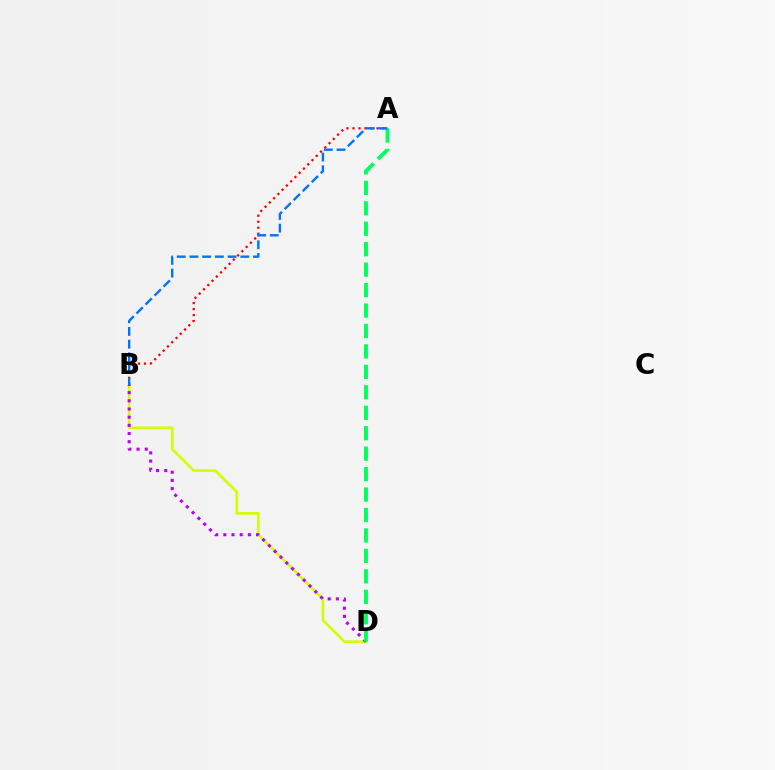{('B', 'D'): [{'color': '#d1ff00', 'line_style': 'solid', 'thickness': 1.89}, {'color': '#b900ff', 'line_style': 'dotted', 'thickness': 2.22}], ('A', 'B'): [{'color': '#ff0000', 'line_style': 'dotted', 'thickness': 1.63}, {'color': '#0074ff', 'line_style': 'dashed', 'thickness': 1.73}], ('A', 'D'): [{'color': '#00ff5c', 'line_style': 'dashed', 'thickness': 2.78}]}